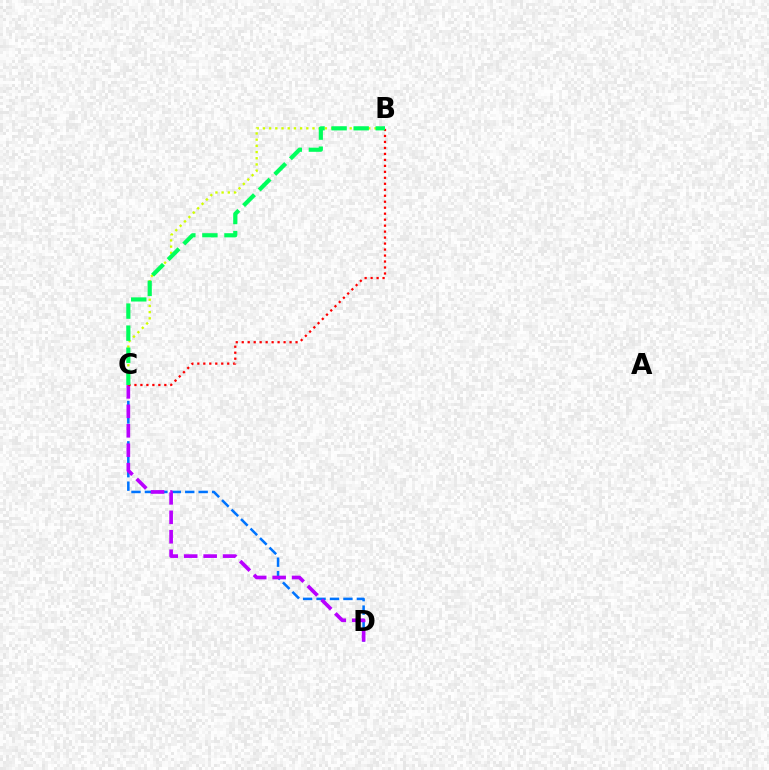{('C', 'D'): [{'color': '#0074ff', 'line_style': 'dashed', 'thickness': 1.83}, {'color': '#b900ff', 'line_style': 'dashed', 'thickness': 2.64}], ('B', 'C'): [{'color': '#d1ff00', 'line_style': 'dotted', 'thickness': 1.68}, {'color': '#ff0000', 'line_style': 'dotted', 'thickness': 1.62}, {'color': '#00ff5c', 'line_style': 'dashed', 'thickness': 3.0}]}